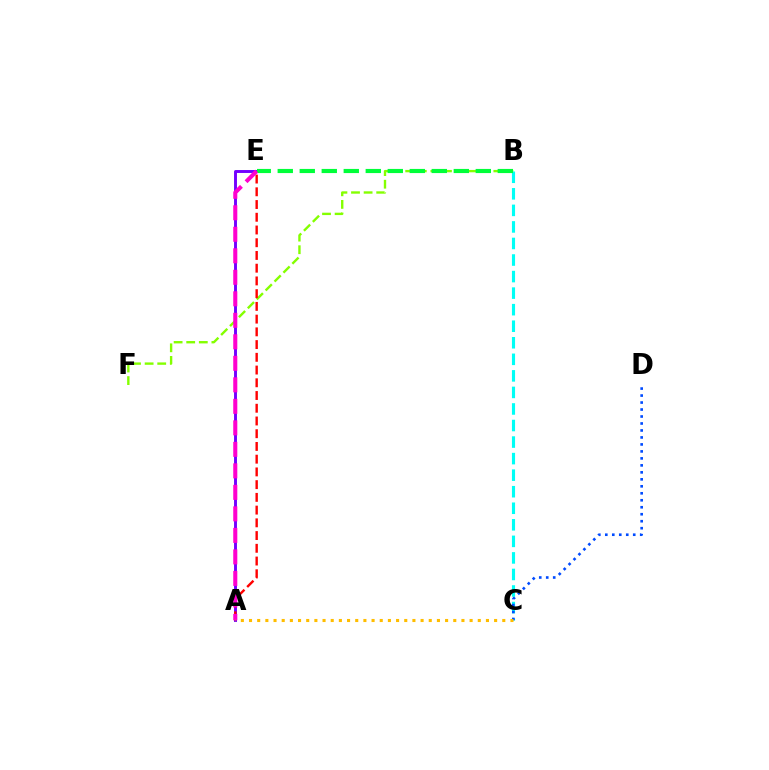{('B', 'F'): [{'color': '#84ff00', 'line_style': 'dashed', 'thickness': 1.71}], ('B', 'C'): [{'color': '#00fff6', 'line_style': 'dashed', 'thickness': 2.25}], ('A', 'E'): [{'color': '#7200ff', 'line_style': 'solid', 'thickness': 2.1}, {'color': '#ff0000', 'line_style': 'dashed', 'thickness': 1.73}, {'color': '#ff00cf', 'line_style': 'dashed', 'thickness': 2.92}], ('B', 'E'): [{'color': '#00ff39', 'line_style': 'dashed', 'thickness': 2.99}], ('C', 'D'): [{'color': '#004bff', 'line_style': 'dotted', 'thickness': 1.9}], ('A', 'C'): [{'color': '#ffbd00', 'line_style': 'dotted', 'thickness': 2.22}]}